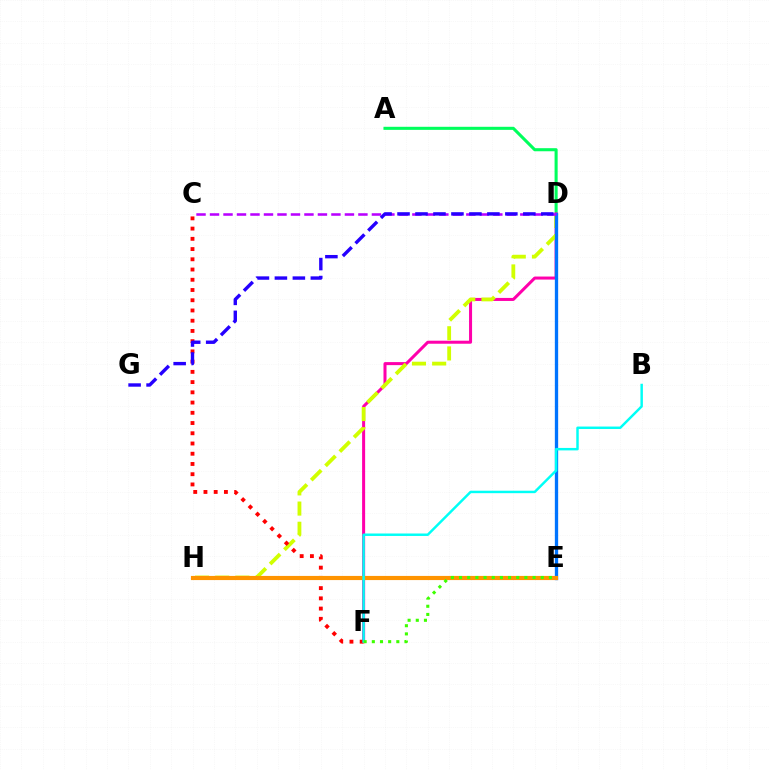{('A', 'D'): [{'color': '#00ff5c', 'line_style': 'solid', 'thickness': 2.21}], ('D', 'F'): [{'color': '#ff00ac', 'line_style': 'solid', 'thickness': 2.18}], ('D', 'H'): [{'color': '#d1ff00', 'line_style': 'dashed', 'thickness': 2.74}], ('D', 'E'): [{'color': '#0074ff', 'line_style': 'solid', 'thickness': 2.39}], ('C', 'D'): [{'color': '#b900ff', 'line_style': 'dashed', 'thickness': 1.83}], ('C', 'F'): [{'color': '#ff0000', 'line_style': 'dotted', 'thickness': 2.78}], ('E', 'H'): [{'color': '#ff9400', 'line_style': 'solid', 'thickness': 2.98}], ('B', 'F'): [{'color': '#00fff6', 'line_style': 'solid', 'thickness': 1.77}], ('D', 'G'): [{'color': '#2500ff', 'line_style': 'dashed', 'thickness': 2.44}], ('E', 'F'): [{'color': '#3dff00', 'line_style': 'dotted', 'thickness': 2.22}]}